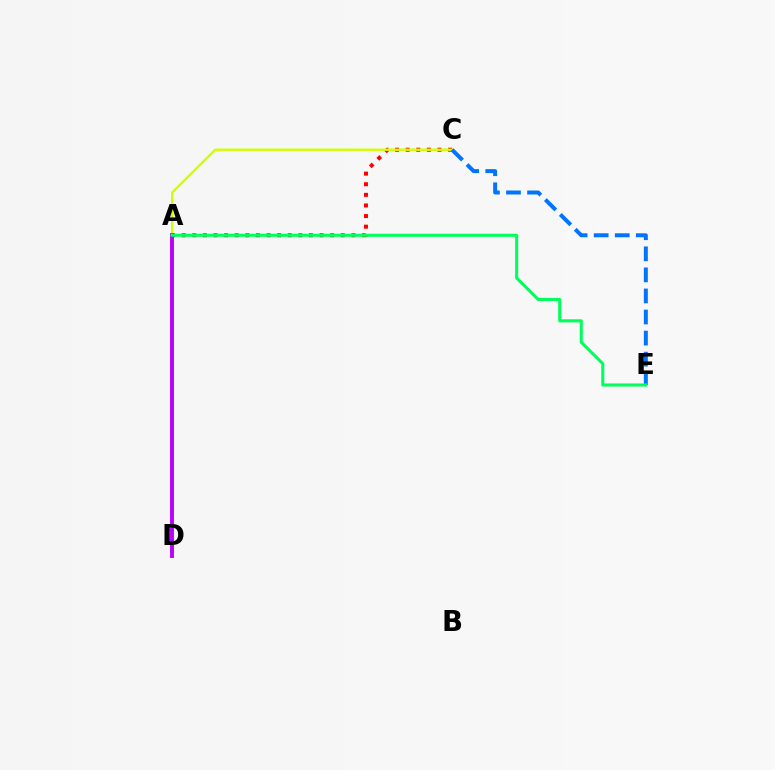{('A', 'C'): [{'color': '#ff0000', 'line_style': 'dotted', 'thickness': 2.88}, {'color': '#d1ff00', 'line_style': 'solid', 'thickness': 1.73}], ('A', 'D'): [{'color': '#b900ff', 'line_style': 'solid', 'thickness': 2.81}], ('C', 'E'): [{'color': '#0074ff', 'line_style': 'dashed', 'thickness': 2.86}], ('A', 'E'): [{'color': '#00ff5c', 'line_style': 'solid', 'thickness': 2.22}]}